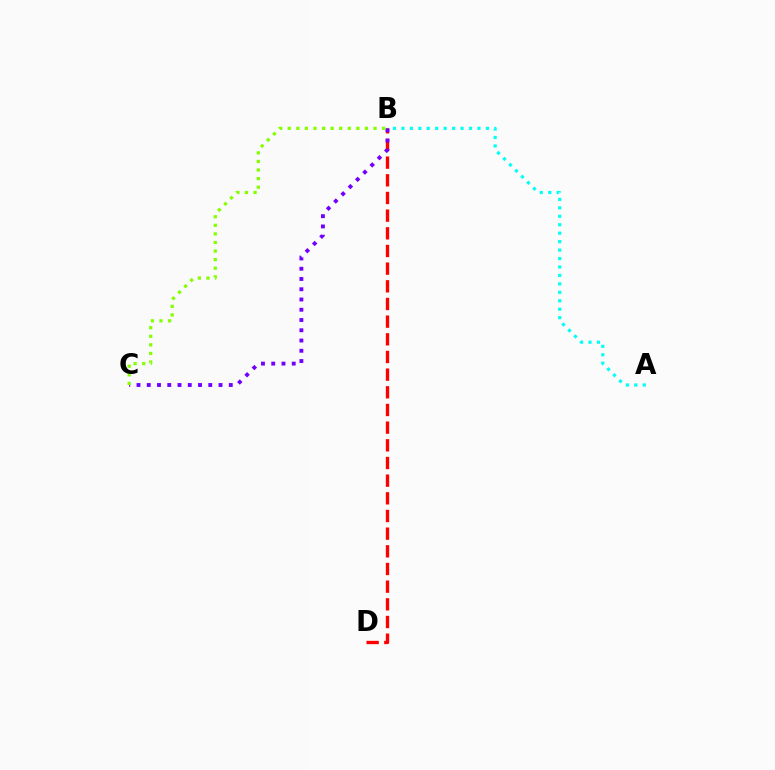{('B', 'D'): [{'color': '#ff0000', 'line_style': 'dashed', 'thickness': 2.4}], ('A', 'B'): [{'color': '#00fff6', 'line_style': 'dotted', 'thickness': 2.3}], ('B', 'C'): [{'color': '#7200ff', 'line_style': 'dotted', 'thickness': 2.79}, {'color': '#84ff00', 'line_style': 'dotted', 'thickness': 2.33}]}